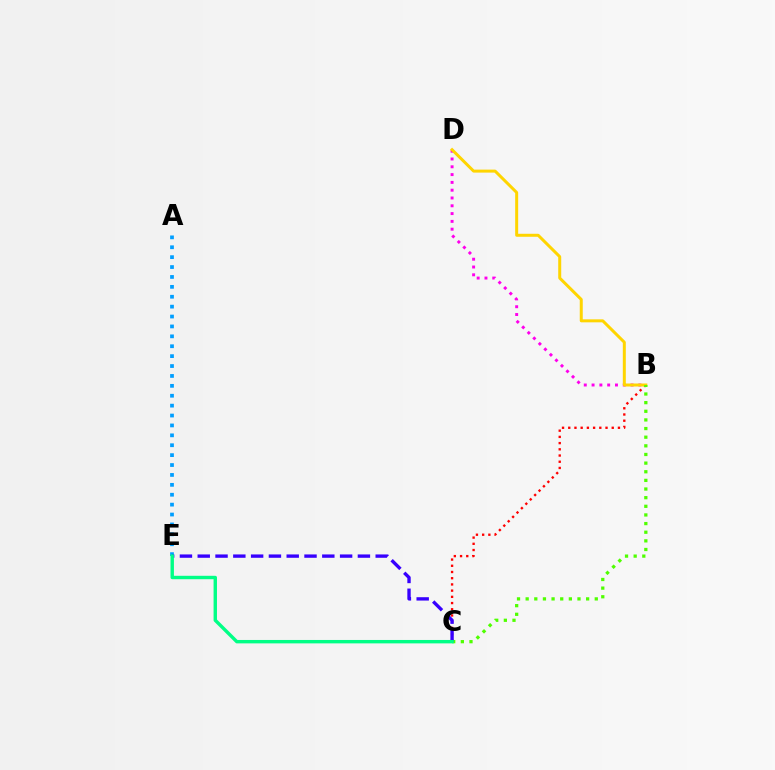{('B', 'D'): [{'color': '#ff00ed', 'line_style': 'dotted', 'thickness': 2.12}, {'color': '#ffd500', 'line_style': 'solid', 'thickness': 2.15}], ('A', 'E'): [{'color': '#009eff', 'line_style': 'dotted', 'thickness': 2.69}], ('B', 'C'): [{'color': '#ff0000', 'line_style': 'dotted', 'thickness': 1.69}, {'color': '#4fff00', 'line_style': 'dotted', 'thickness': 2.35}], ('C', 'E'): [{'color': '#3700ff', 'line_style': 'dashed', 'thickness': 2.42}, {'color': '#00ff86', 'line_style': 'solid', 'thickness': 2.45}]}